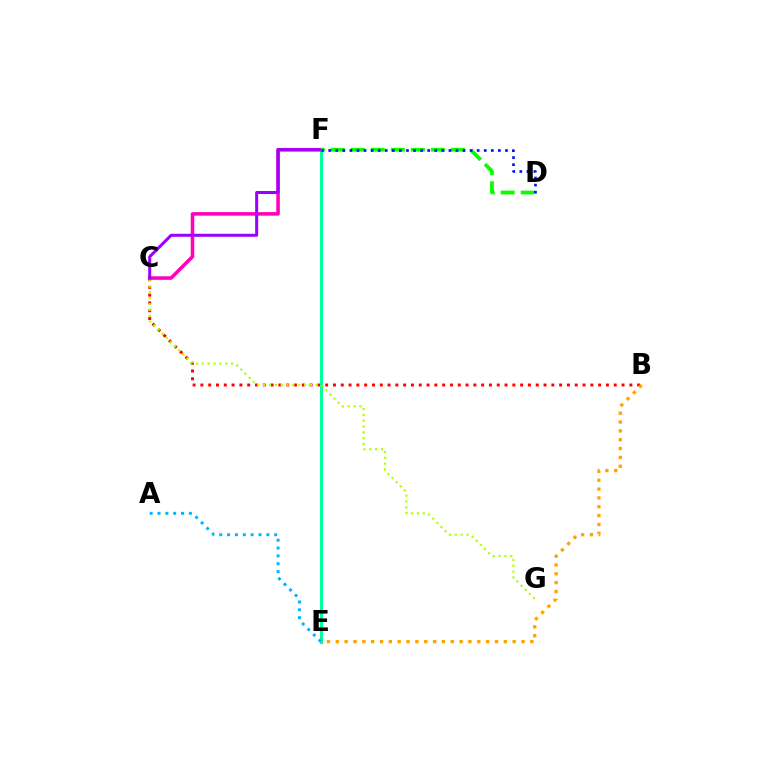{('B', 'C'): [{'color': '#ff0000', 'line_style': 'dotted', 'thickness': 2.12}], ('E', 'F'): [{'color': '#00ff9d', 'line_style': 'solid', 'thickness': 2.16}], ('B', 'E'): [{'color': '#ffa500', 'line_style': 'dotted', 'thickness': 2.4}], ('C', 'F'): [{'color': '#ff00bd', 'line_style': 'solid', 'thickness': 2.55}, {'color': '#9b00ff', 'line_style': 'solid', 'thickness': 2.17}], ('C', 'G'): [{'color': '#b3ff00', 'line_style': 'dotted', 'thickness': 1.59}], ('A', 'E'): [{'color': '#00b5ff', 'line_style': 'dotted', 'thickness': 2.13}], ('D', 'F'): [{'color': '#08ff00', 'line_style': 'dashed', 'thickness': 2.72}, {'color': '#0010ff', 'line_style': 'dotted', 'thickness': 1.92}]}